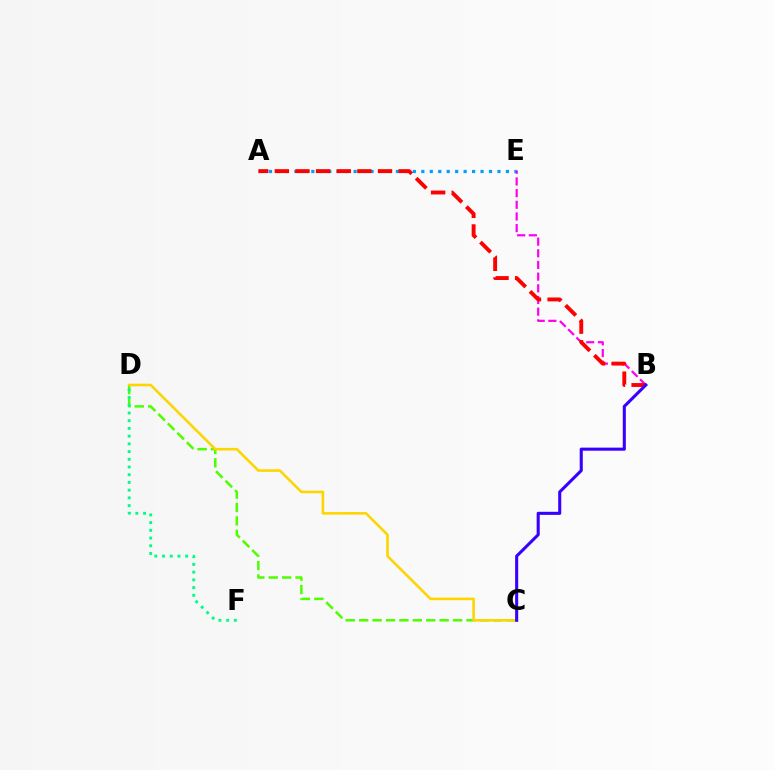{('C', 'D'): [{'color': '#4fff00', 'line_style': 'dashed', 'thickness': 1.82}, {'color': '#ffd500', 'line_style': 'solid', 'thickness': 1.87}], ('A', 'E'): [{'color': '#009eff', 'line_style': 'dotted', 'thickness': 2.3}], ('B', 'E'): [{'color': '#ff00ed', 'line_style': 'dashed', 'thickness': 1.59}], ('A', 'B'): [{'color': '#ff0000', 'line_style': 'dashed', 'thickness': 2.8}], ('B', 'C'): [{'color': '#3700ff', 'line_style': 'solid', 'thickness': 2.21}], ('D', 'F'): [{'color': '#00ff86', 'line_style': 'dotted', 'thickness': 2.1}]}